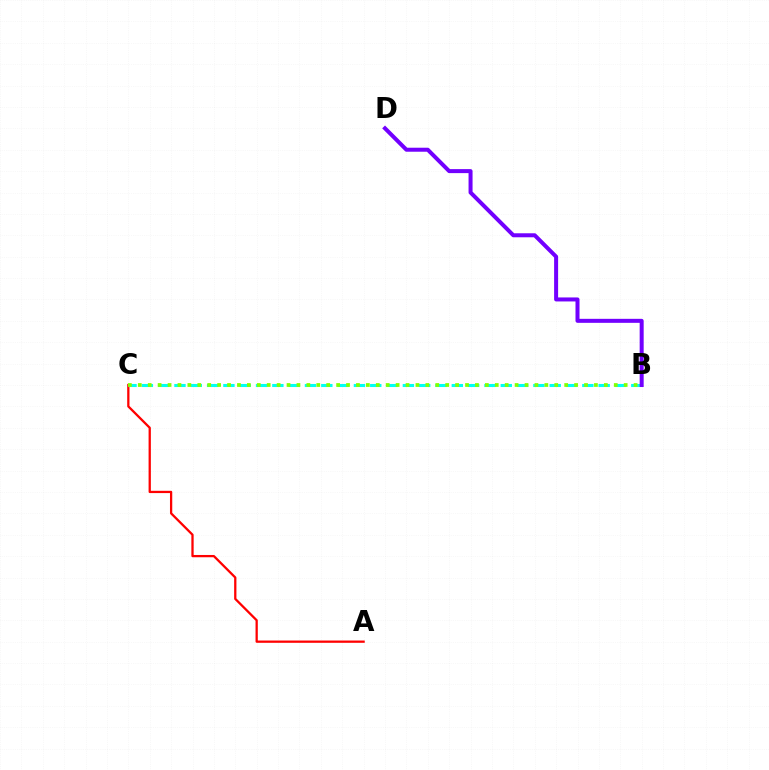{('A', 'C'): [{'color': '#ff0000', 'line_style': 'solid', 'thickness': 1.64}], ('B', 'C'): [{'color': '#00fff6', 'line_style': 'dashed', 'thickness': 2.22}, {'color': '#84ff00', 'line_style': 'dotted', 'thickness': 2.69}], ('B', 'D'): [{'color': '#7200ff', 'line_style': 'solid', 'thickness': 2.88}]}